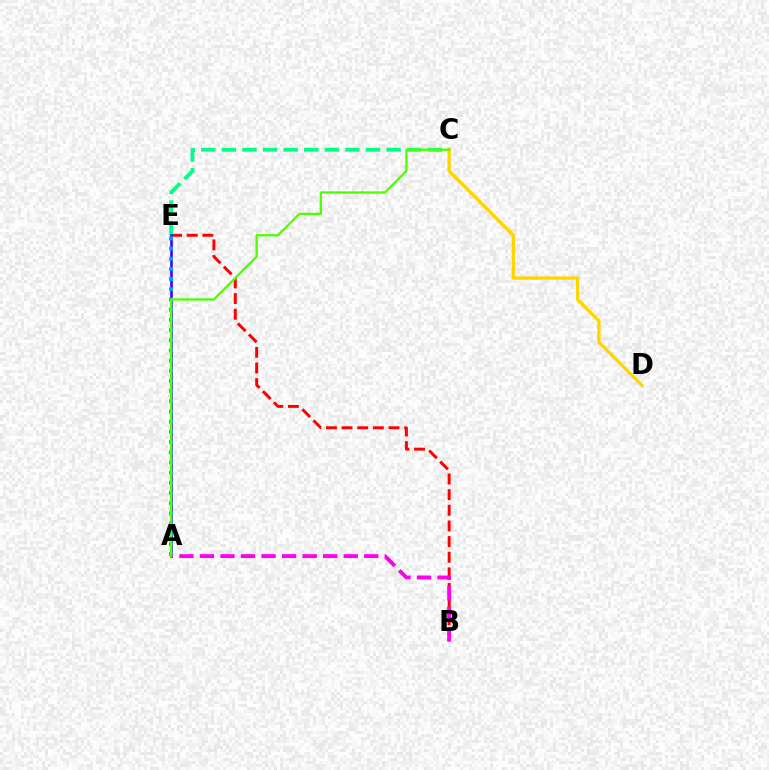{('B', 'E'): [{'color': '#ff0000', 'line_style': 'dashed', 'thickness': 2.13}], ('C', 'E'): [{'color': '#00ff86', 'line_style': 'dashed', 'thickness': 2.8}], ('A', 'E'): [{'color': '#3700ff', 'line_style': 'solid', 'thickness': 1.86}, {'color': '#009eff', 'line_style': 'dotted', 'thickness': 2.77}], ('C', 'D'): [{'color': '#ffd500', 'line_style': 'solid', 'thickness': 2.41}], ('A', 'B'): [{'color': '#ff00ed', 'line_style': 'dashed', 'thickness': 2.79}], ('A', 'C'): [{'color': '#4fff00', 'line_style': 'solid', 'thickness': 1.66}]}